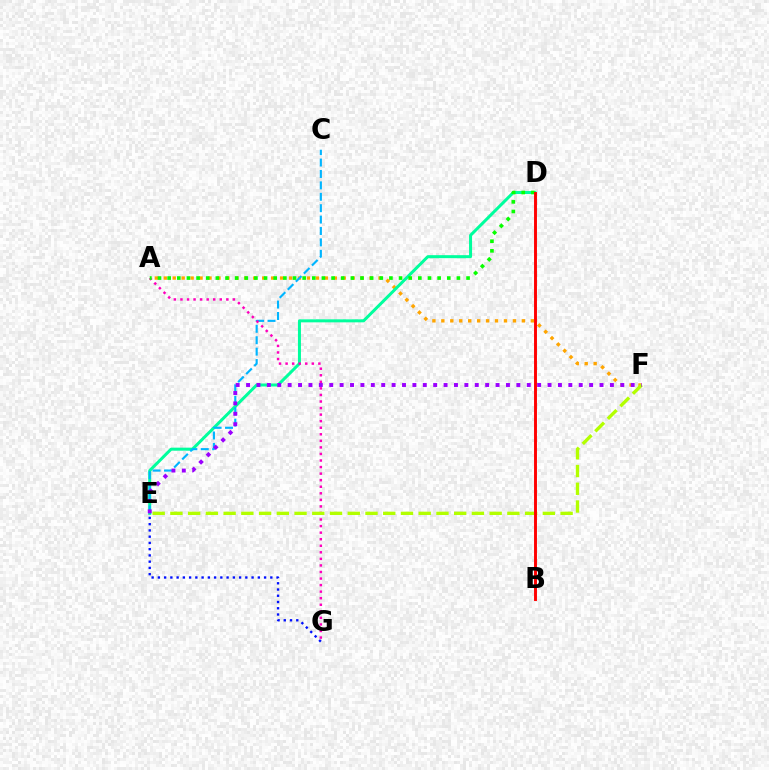{('A', 'F'): [{'color': '#ffa500', 'line_style': 'dotted', 'thickness': 2.43}], ('E', 'G'): [{'color': '#0010ff', 'line_style': 'dotted', 'thickness': 1.7}], ('D', 'E'): [{'color': '#00ff9d', 'line_style': 'solid', 'thickness': 2.17}], ('C', 'E'): [{'color': '#00b5ff', 'line_style': 'dashed', 'thickness': 1.55}], ('A', 'G'): [{'color': '#ff00bd', 'line_style': 'dotted', 'thickness': 1.78}], ('A', 'D'): [{'color': '#08ff00', 'line_style': 'dotted', 'thickness': 2.62}], ('E', 'F'): [{'color': '#b3ff00', 'line_style': 'dashed', 'thickness': 2.41}, {'color': '#9b00ff', 'line_style': 'dotted', 'thickness': 2.82}], ('B', 'D'): [{'color': '#ff0000', 'line_style': 'solid', 'thickness': 2.11}]}